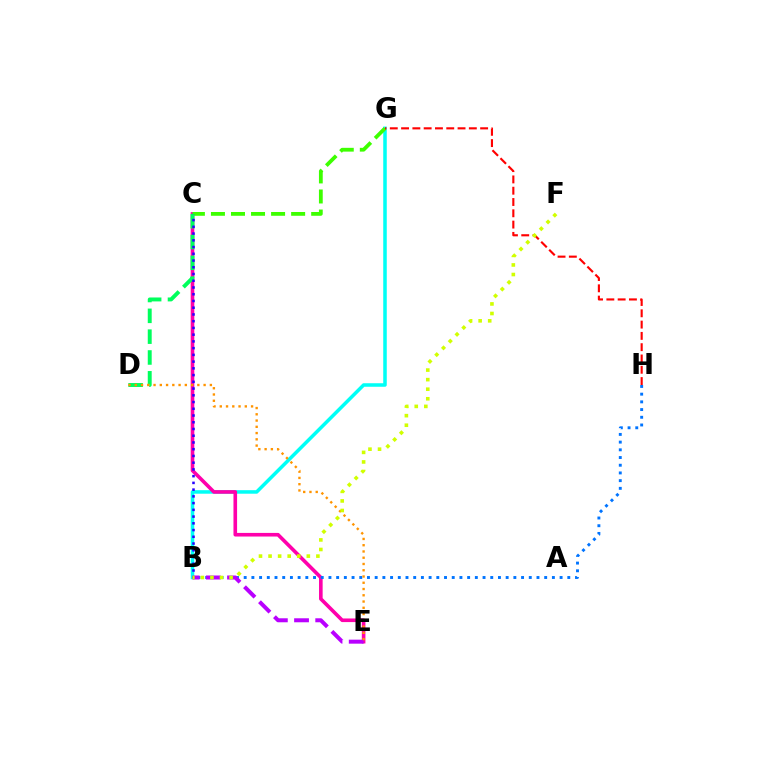{('B', 'G'): [{'color': '#00fff6', 'line_style': 'solid', 'thickness': 2.54}], ('C', 'E'): [{'color': '#ff00ac', 'line_style': 'solid', 'thickness': 2.6}], ('C', 'G'): [{'color': '#3dff00', 'line_style': 'dashed', 'thickness': 2.72}], ('B', 'H'): [{'color': '#0074ff', 'line_style': 'dotted', 'thickness': 2.09}], ('C', 'D'): [{'color': '#00ff5c', 'line_style': 'dashed', 'thickness': 2.83}], ('B', 'C'): [{'color': '#2500ff', 'line_style': 'dotted', 'thickness': 1.83}], ('G', 'H'): [{'color': '#ff0000', 'line_style': 'dashed', 'thickness': 1.53}], ('B', 'E'): [{'color': '#b900ff', 'line_style': 'dashed', 'thickness': 2.88}], ('D', 'E'): [{'color': '#ff9400', 'line_style': 'dotted', 'thickness': 1.7}], ('B', 'F'): [{'color': '#d1ff00', 'line_style': 'dotted', 'thickness': 2.6}]}